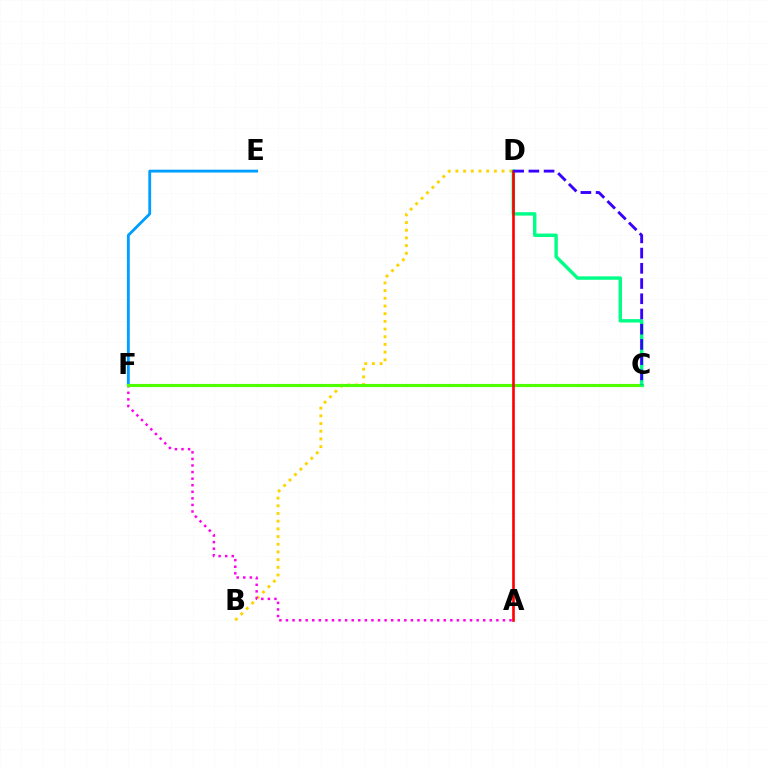{('E', 'F'): [{'color': '#009eff', 'line_style': 'solid', 'thickness': 2.04}], ('B', 'D'): [{'color': '#ffd500', 'line_style': 'dotted', 'thickness': 2.09}], ('A', 'F'): [{'color': '#ff00ed', 'line_style': 'dotted', 'thickness': 1.79}], ('C', 'F'): [{'color': '#4fff00', 'line_style': 'solid', 'thickness': 2.26}], ('C', 'D'): [{'color': '#00ff86', 'line_style': 'solid', 'thickness': 2.46}, {'color': '#3700ff', 'line_style': 'dashed', 'thickness': 2.07}], ('A', 'D'): [{'color': '#ff0000', 'line_style': 'solid', 'thickness': 1.9}]}